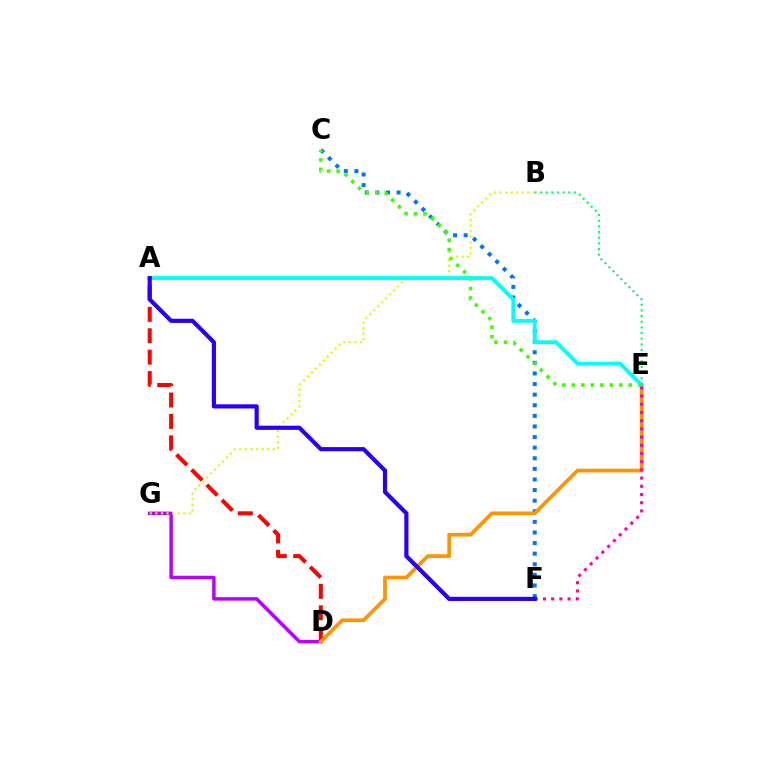{('D', 'G'): [{'color': '#b900ff', 'line_style': 'solid', 'thickness': 2.51}], ('C', 'F'): [{'color': '#0074ff', 'line_style': 'dotted', 'thickness': 2.88}], ('A', 'D'): [{'color': '#ff0000', 'line_style': 'dashed', 'thickness': 2.91}], ('C', 'E'): [{'color': '#3dff00', 'line_style': 'dotted', 'thickness': 2.58}], ('D', 'E'): [{'color': '#ff9400', 'line_style': 'solid', 'thickness': 2.7}], ('B', 'G'): [{'color': '#d1ff00', 'line_style': 'dotted', 'thickness': 1.52}], ('A', 'E'): [{'color': '#00fff6', 'line_style': 'solid', 'thickness': 2.76}], ('E', 'F'): [{'color': '#ff00ac', 'line_style': 'dotted', 'thickness': 2.23}], ('A', 'F'): [{'color': '#2500ff', 'line_style': 'solid', 'thickness': 3.0}], ('B', 'E'): [{'color': '#00ff5c', 'line_style': 'dotted', 'thickness': 1.54}]}